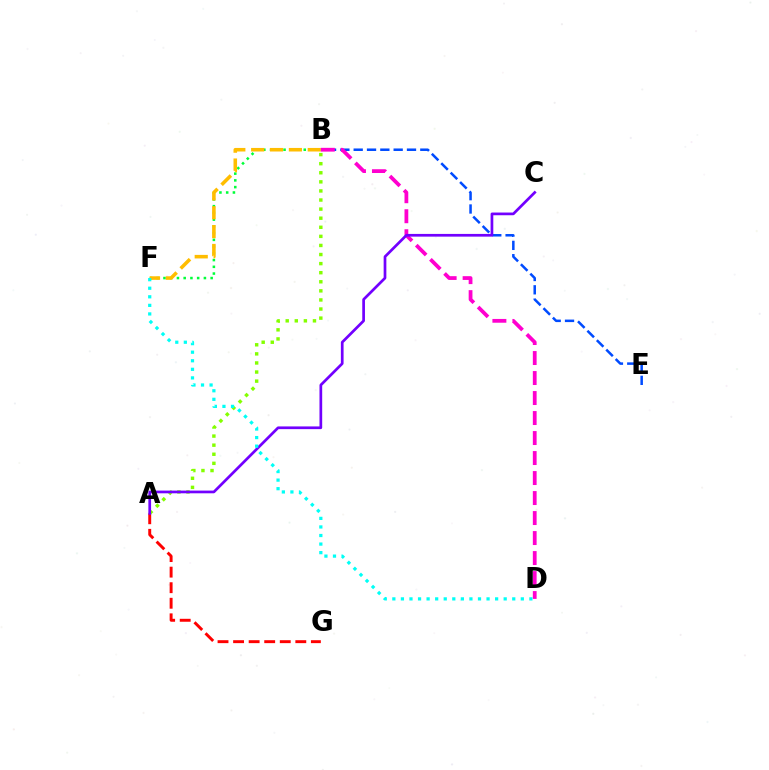{('B', 'F'): [{'color': '#00ff39', 'line_style': 'dotted', 'thickness': 1.83}, {'color': '#ffbd00', 'line_style': 'dashed', 'thickness': 2.56}], ('A', 'G'): [{'color': '#ff0000', 'line_style': 'dashed', 'thickness': 2.11}], ('B', 'E'): [{'color': '#004bff', 'line_style': 'dashed', 'thickness': 1.81}], ('A', 'B'): [{'color': '#84ff00', 'line_style': 'dotted', 'thickness': 2.47}], ('B', 'D'): [{'color': '#ff00cf', 'line_style': 'dashed', 'thickness': 2.72}], ('A', 'C'): [{'color': '#7200ff', 'line_style': 'solid', 'thickness': 1.95}], ('D', 'F'): [{'color': '#00fff6', 'line_style': 'dotted', 'thickness': 2.33}]}